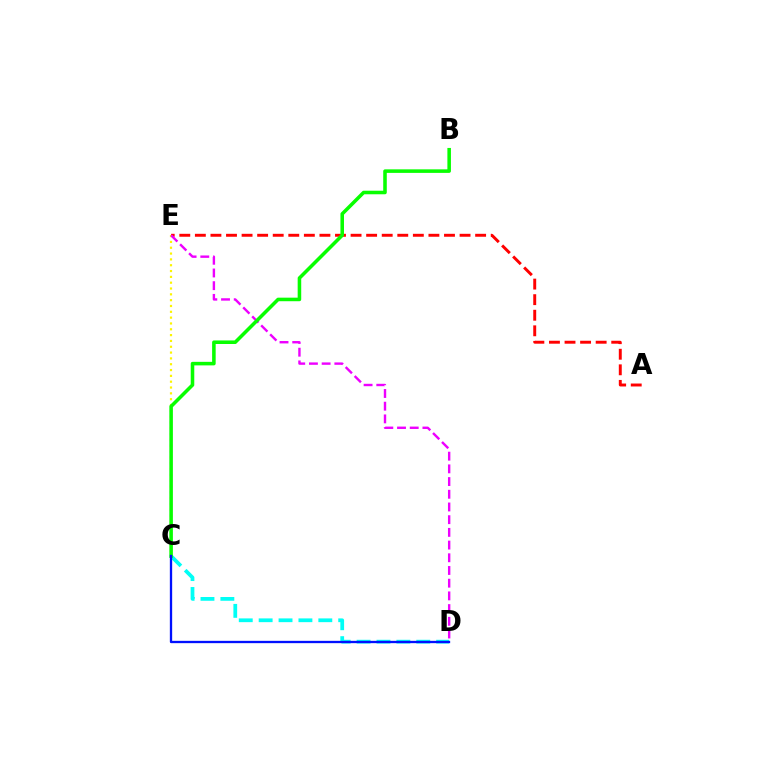{('A', 'E'): [{'color': '#ff0000', 'line_style': 'dashed', 'thickness': 2.12}], ('C', 'E'): [{'color': '#fcf500', 'line_style': 'dotted', 'thickness': 1.58}], ('D', 'E'): [{'color': '#ee00ff', 'line_style': 'dashed', 'thickness': 1.73}], ('C', 'D'): [{'color': '#00fff6', 'line_style': 'dashed', 'thickness': 2.7}, {'color': '#0010ff', 'line_style': 'solid', 'thickness': 1.67}], ('B', 'C'): [{'color': '#08ff00', 'line_style': 'solid', 'thickness': 2.56}]}